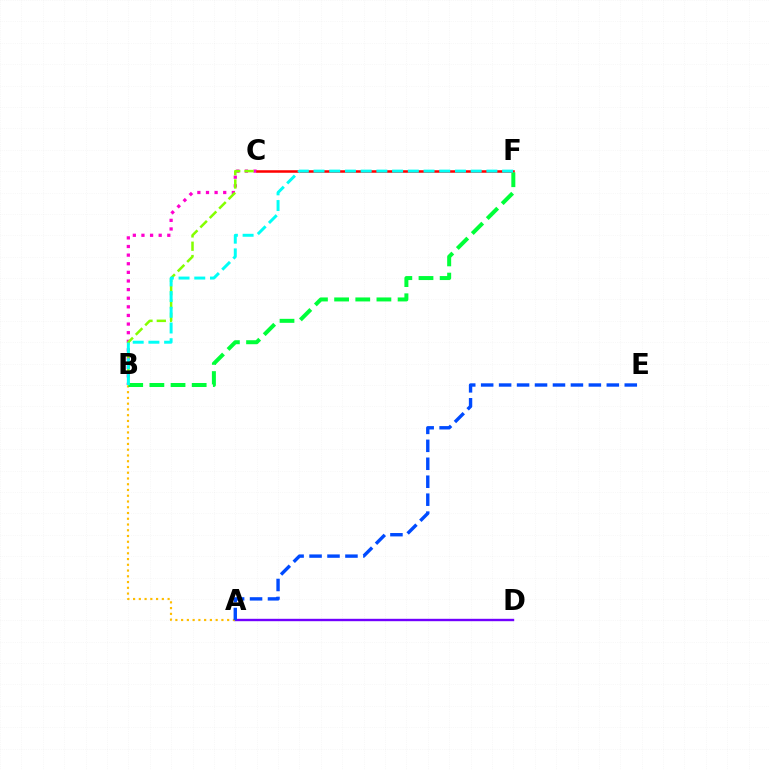{('A', 'D'): [{'color': '#7200ff', 'line_style': 'solid', 'thickness': 1.72}], ('B', 'C'): [{'color': '#ff00cf', 'line_style': 'dotted', 'thickness': 2.34}, {'color': '#84ff00', 'line_style': 'dashed', 'thickness': 1.81}], ('C', 'F'): [{'color': '#ff0000', 'line_style': 'solid', 'thickness': 1.82}], ('A', 'B'): [{'color': '#ffbd00', 'line_style': 'dotted', 'thickness': 1.56}], ('B', 'F'): [{'color': '#00ff39', 'line_style': 'dashed', 'thickness': 2.87}, {'color': '#00fff6', 'line_style': 'dashed', 'thickness': 2.14}], ('A', 'E'): [{'color': '#004bff', 'line_style': 'dashed', 'thickness': 2.44}]}